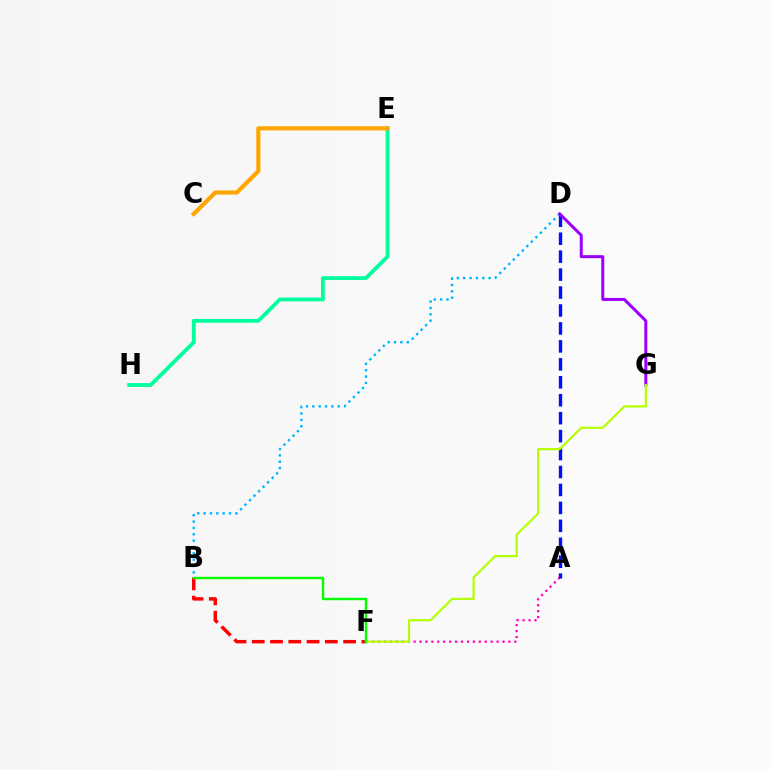{('B', 'F'): [{'color': '#ff0000', 'line_style': 'dashed', 'thickness': 2.48}, {'color': '#08ff00', 'line_style': 'solid', 'thickness': 1.74}], ('A', 'F'): [{'color': '#ff00bd', 'line_style': 'dotted', 'thickness': 1.61}], ('A', 'D'): [{'color': '#0010ff', 'line_style': 'dashed', 'thickness': 2.44}], ('B', 'D'): [{'color': '#00b5ff', 'line_style': 'dotted', 'thickness': 1.73}], ('D', 'G'): [{'color': '#9b00ff', 'line_style': 'solid', 'thickness': 2.16}], ('F', 'G'): [{'color': '#b3ff00', 'line_style': 'solid', 'thickness': 1.57}], ('E', 'H'): [{'color': '#00ff9d', 'line_style': 'solid', 'thickness': 2.73}], ('C', 'E'): [{'color': '#ffa500', 'line_style': 'solid', 'thickness': 2.99}]}